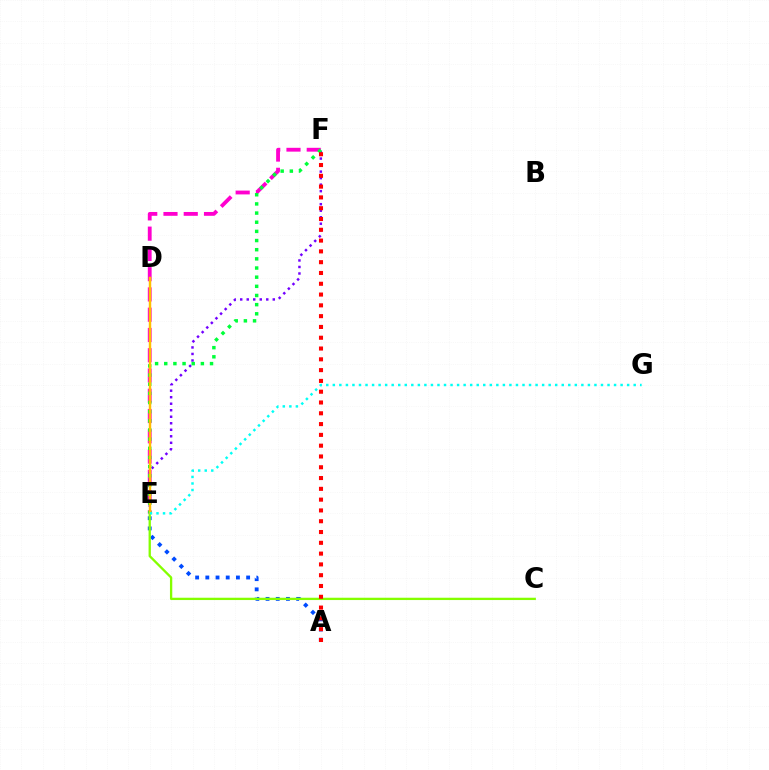{('E', 'F'): [{'color': '#ff00cf', 'line_style': 'dashed', 'thickness': 2.75}, {'color': '#7200ff', 'line_style': 'dotted', 'thickness': 1.77}, {'color': '#00ff39', 'line_style': 'dotted', 'thickness': 2.49}], ('A', 'E'): [{'color': '#004bff', 'line_style': 'dotted', 'thickness': 2.77}], ('C', 'E'): [{'color': '#84ff00', 'line_style': 'solid', 'thickness': 1.67}], ('A', 'F'): [{'color': '#ff0000', 'line_style': 'dotted', 'thickness': 2.93}], ('D', 'E'): [{'color': '#ffbd00', 'line_style': 'solid', 'thickness': 1.76}], ('E', 'G'): [{'color': '#00fff6', 'line_style': 'dotted', 'thickness': 1.78}]}